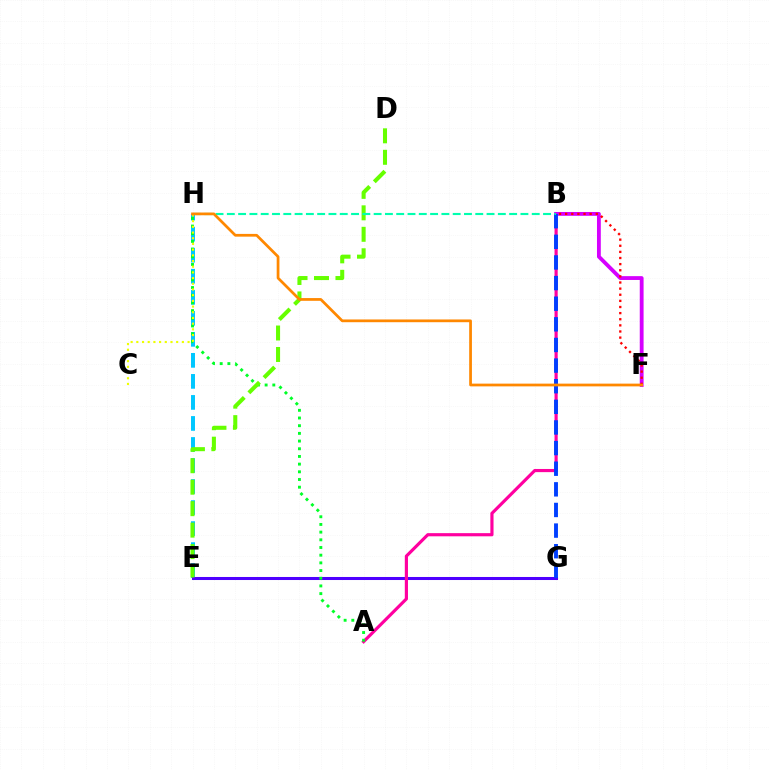{('E', 'H'): [{'color': '#00c7ff', 'line_style': 'dashed', 'thickness': 2.86}], ('E', 'G'): [{'color': '#4f00ff', 'line_style': 'solid', 'thickness': 2.19}], ('A', 'B'): [{'color': '#ff00a0', 'line_style': 'solid', 'thickness': 2.28}], ('A', 'H'): [{'color': '#00ff27', 'line_style': 'dotted', 'thickness': 2.09}], ('D', 'E'): [{'color': '#66ff00', 'line_style': 'dashed', 'thickness': 2.92}], ('C', 'H'): [{'color': '#eeff00', 'line_style': 'dotted', 'thickness': 1.55}], ('B', 'F'): [{'color': '#d600ff', 'line_style': 'solid', 'thickness': 2.76}, {'color': '#ff0000', 'line_style': 'dotted', 'thickness': 1.66}], ('B', 'G'): [{'color': '#003fff', 'line_style': 'dashed', 'thickness': 2.8}], ('B', 'H'): [{'color': '#00ffaf', 'line_style': 'dashed', 'thickness': 1.53}], ('F', 'H'): [{'color': '#ff8800', 'line_style': 'solid', 'thickness': 1.97}]}